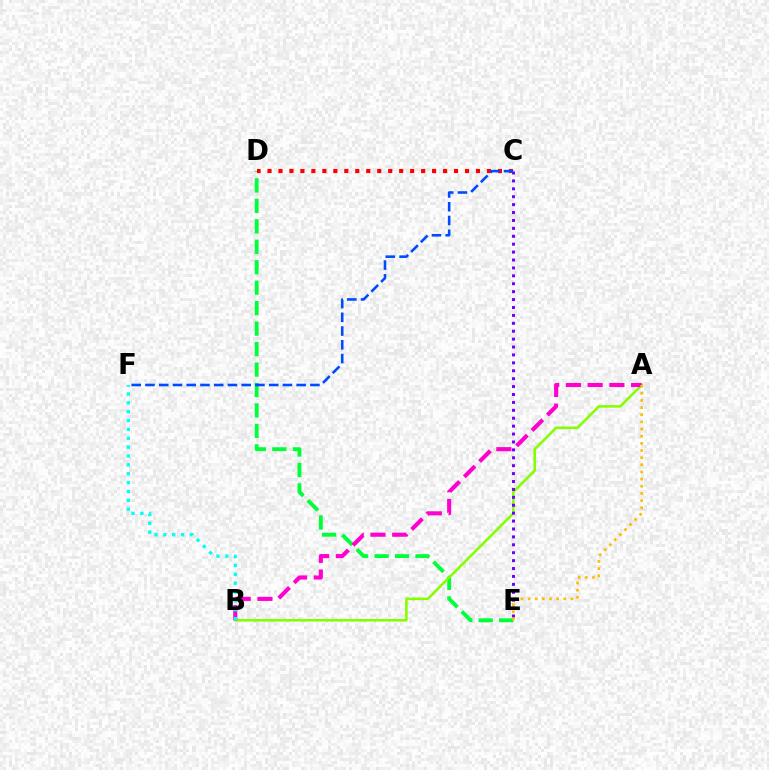{('D', 'E'): [{'color': '#00ff39', 'line_style': 'dashed', 'thickness': 2.78}], ('A', 'B'): [{'color': '#84ff00', 'line_style': 'solid', 'thickness': 1.84}, {'color': '#ff00cf', 'line_style': 'dashed', 'thickness': 2.95}], ('B', 'F'): [{'color': '#00fff6', 'line_style': 'dotted', 'thickness': 2.41}], ('C', 'D'): [{'color': '#ff0000', 'line_style': 'dotted', 'thickness': 2.98}], ('C', 'E'): [{'color': '#7200ff', 'line_style': 'dotted', 'thickness': 2.15}], ('C', 'F'): [{'color': '#004bff', 'line_style': 'dashed', 'thickness': 1.87}], ('A', 'E'): [{'color': '#ffbd00', 'line_style': 'dotted', 'thickness': 1.94}]}